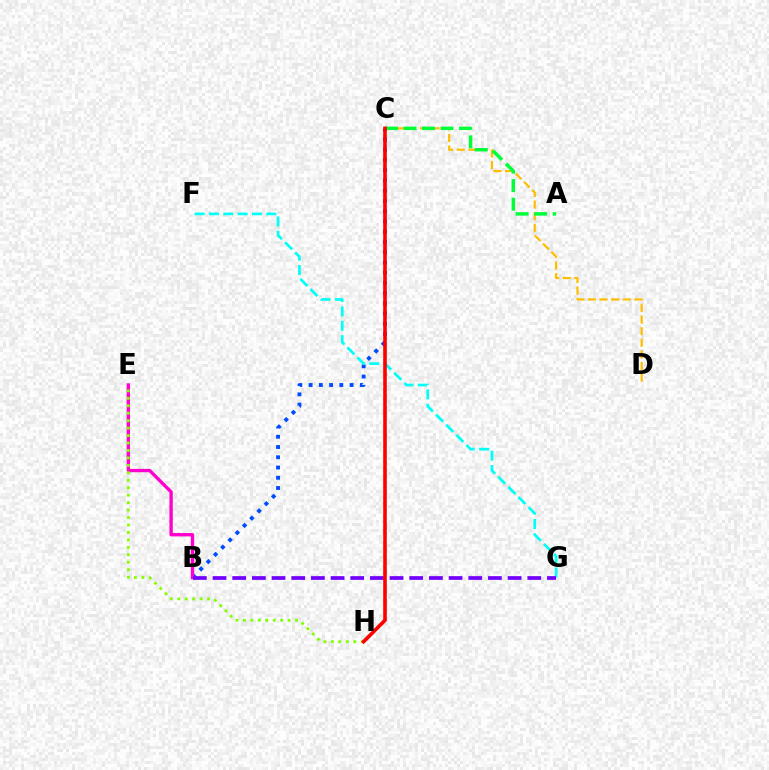{('B', 'C'): [{'color': '#004bff', 'line_style': 'dotted', 'thickness': 2.78}], ('C', 'D'): [{'color': '#ffbd00', 'line_style': 'dashed', 'thickness': 1.58}], ('F', 'G'): [{'color': '#00fff6', 'line_style': 'dashed', 'thickness': 1.95}], ('A', 'C'): [{'color': '#00ff39', 'line_style': 'dashed', 'thickness': 2.52}], ('B', 'E'): [{'color': '#ff00cf', 'line_style': 'solid', 'thickness': 2.41}], ('B', 'G'): [{'color': '#7200ff', 'line_style': 'dashed', 'thickness': 2.67}], ('E', 'H'): [{'color': '#84ff00', 'line_style': 'dotted', 'thickness': 2.02}], ('C', 'H'): [{'color': '#ff0000', 'line_style': 'solid', 'thickness': 2.6}]}